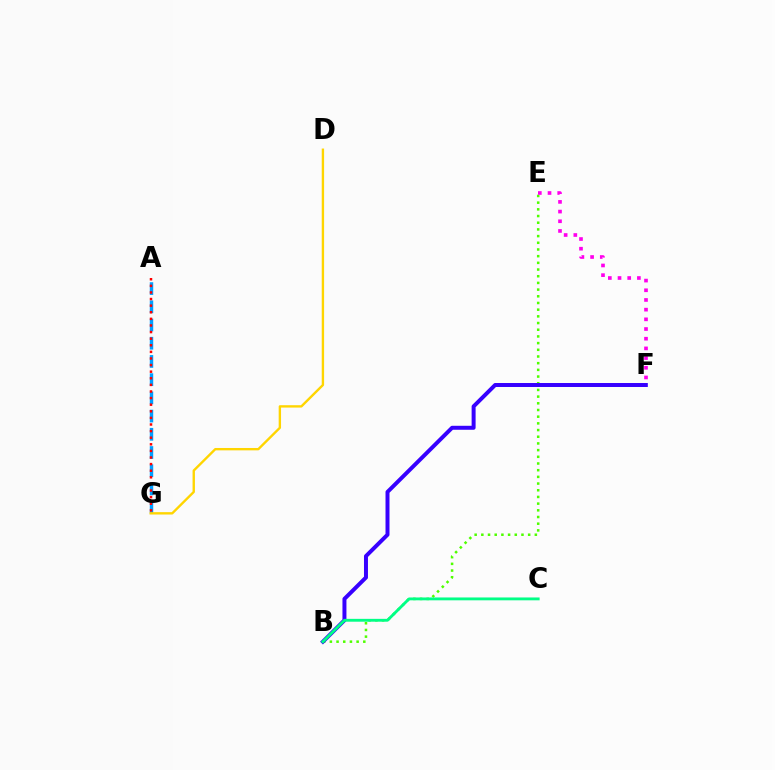{('B', 'E'): [{'color': '#4fff00', 'line_style': 'dotted', 'thickness': 1.82}], ('B', 'F'): [{'color': '#3700ff', 'line_style': 'solid', 'thickness': 2.86}], ('A', 'G'): [{'color': '#009eff', 'line_style': 'dashed', 'thickness': 2.47}, {'color': '#ff0000', 'line_style': 'dotted', 'thickness': 1.79}], ('B', 'C'): [{'color': '#00ff86', 'line_style': 'solid', 'thickness': 2.05}], ('E', 'F'): [{'color': '#ff00ed', 'line_style': 'dotted', 'thickness': 2.63}], ('D', 'G'): [{'color': '#ffd500', 'line_style': 'solid', 'thickness': 1.71}]}